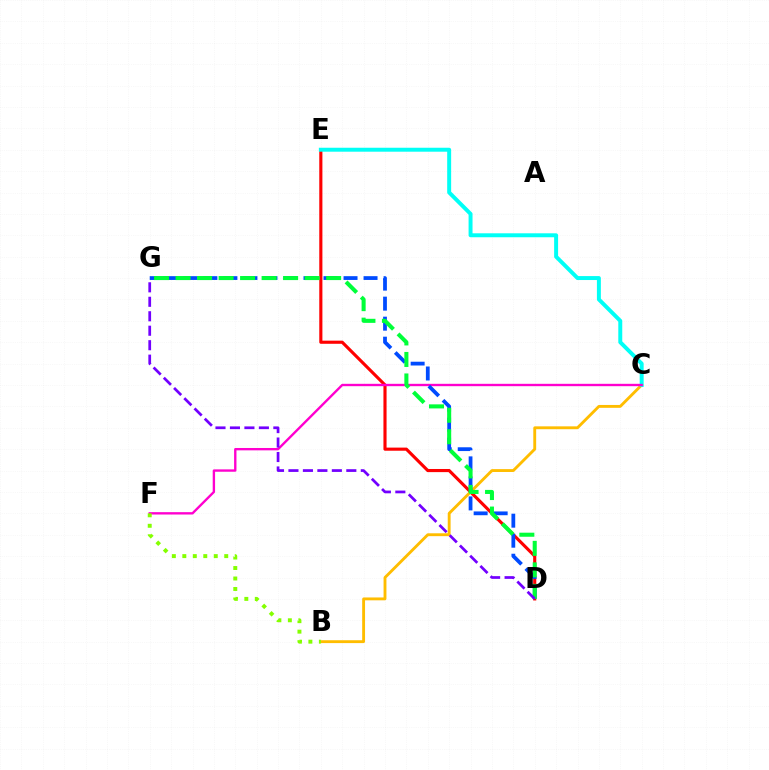{('D', 'E'): [{'color': '#ff0000', 'line_style': 'solid', 'thickness': 2.25}], ('B', 'C'): [{'color': '#ffbd00', 'line_style': 'solid', 'thickness': 2.06}], ('C', 'E'): [{'color': '#00fff6', 'line_style': 'solid', 'thickness': 2.85}], ('C', 'F'): [{'color': '#ff00cf', 'line_style': 'solid', 'thickness': 1.7}], ('B', 'F'): [{'color': '#84ff00', 'line_style': 'dotted', 'thickness': 2.85}], ('D', 'G'): [{'color': '#004bff', 'line_style': 'dashed', 'thickness': 2.72}, {'color': '#00ff39', 'line_style': 'dashed', 'thickness': 2.92}, {'color': '#7200ff', 'line_style': 'dashed', 'thickness': 1.97}]}